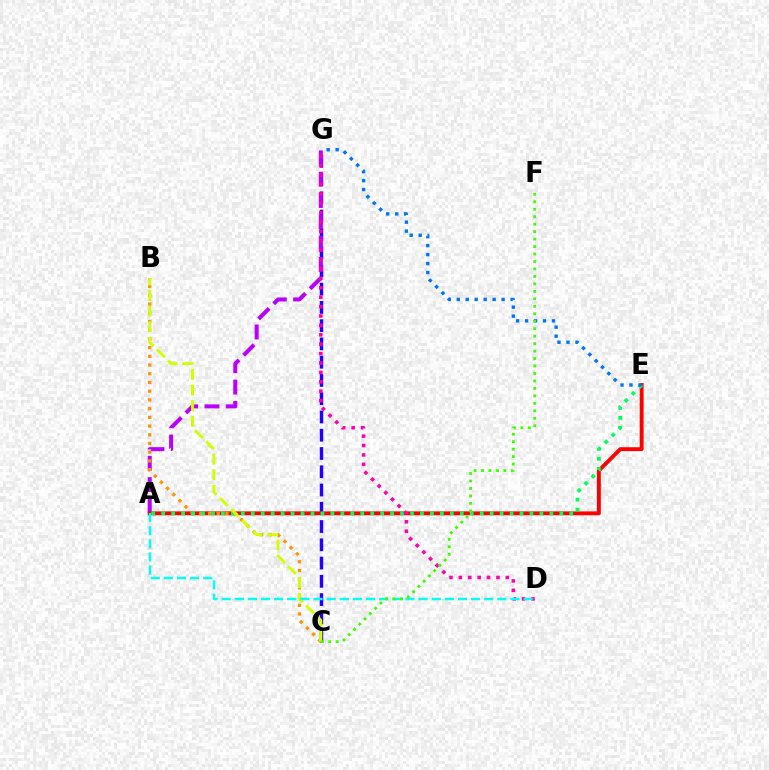{('C', 'G'): [{'color': '#2500ff', 'line_style': 'dashed', 'thickness': 2.48}], ('A', 'G'): [{'color': '#b900ff', 'line_style': 'dashed', 'thickness': 2.9}], ('A', 'E'): [{'color': '#ff0000', 'line_style': 'solid', 'thickness': 2.8}, {'color': '#00ff5c', 'line_style': 'dotted', 'thickness': 2.7}], ('B', 'C'): [{'color': '#ff9400', 'line_style': 'dotted', 'thickness': 2.37}, {'color': '#d1ff00', 'line_style': 'dashed', 'thickness': 2.12}], ('D', 'G'): [{'color': '#ff00ac', 'line_style': 'dotted', 'thickness': 2.55}], ('E', 'G'): [{'color': '#0074ff', 'line_style': 'dotted', 'thickness': 2.44}], ('A', 'D'): [{'color': '#00fff6', 'line_style': 'dashed', 'thickness': 1.78}], ('C', 'F'): [{'color': '#3dff00', 'line_style': 'dotted', 'thickness': 2.03}]}